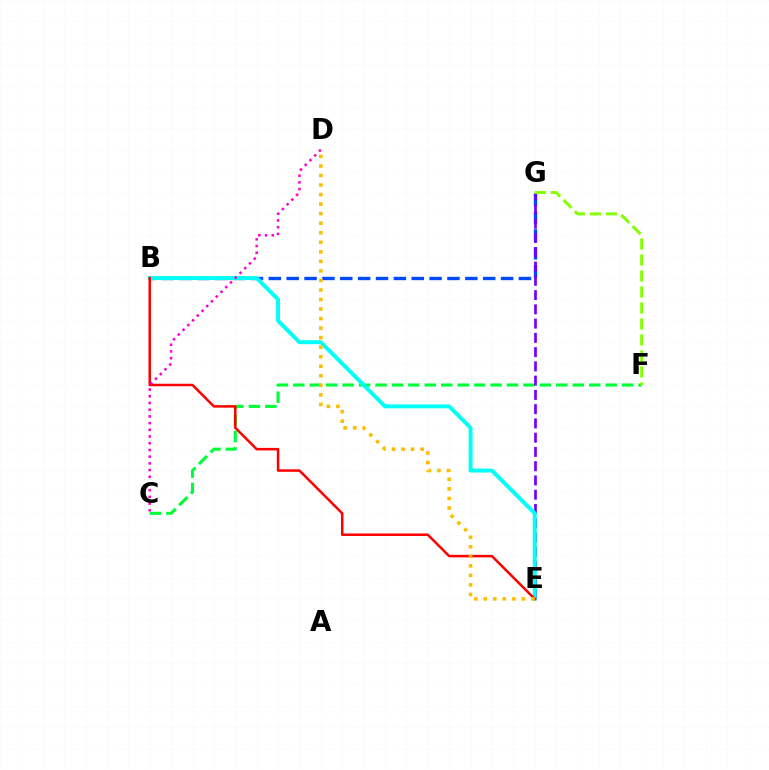{('B', 'G'): [{'color': '#004bff', 'line_style': 'dashed', 'thickness': 2.43}], ('C', 'F'): [{'color': '#00ff39', 'line_style': 'dashed', 'thickness': 2.23}], ('E', 'G'): [{'color': '#7200ff', 'line_style': 'dashed', 'thickness': 1.94}], ('B', 'E'): [{'color': '#00fff6', 'line_style': 'solid', 'thickness': 2.82}, {'color': '#ff0000', 'line_style': 'solid', 'thickness': 1.81}], ('C', 'D'): [{'color': '#ff00cf', 'line_style': 'dotted', 'thickness': 1.82}], ('F', 'G'): [{'color': '#84ff00', 'line_style': 'dashed', 'thickness': 2.17}], ('D', 'E'): [{'color': '#ffbd00', 'line_style': 'dotted', 'thickness': 2.59}]}